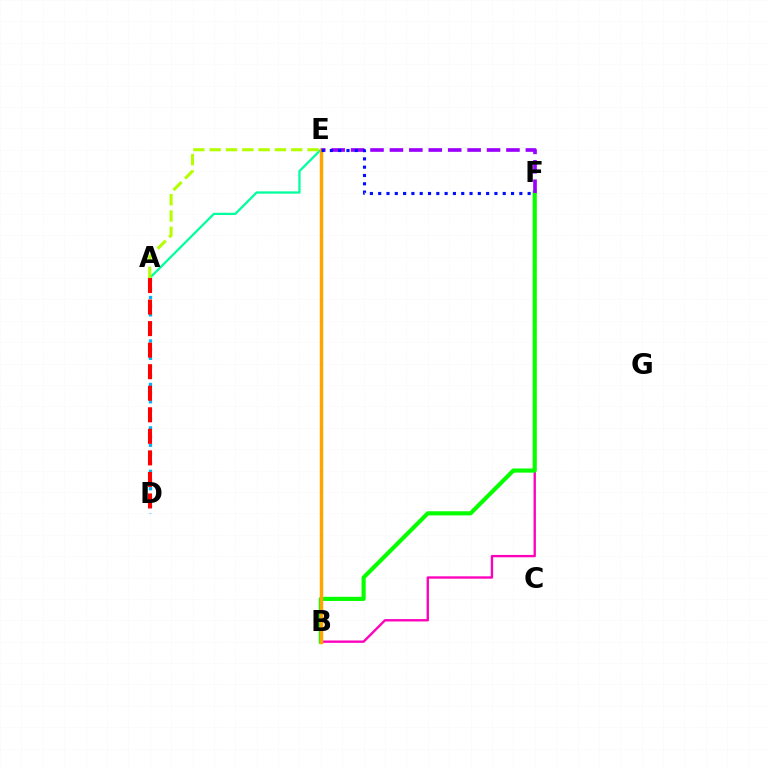{('B', 'F'): [{'color': '#ff00bd', 'line_style': 'solid', 'thickness': 1.7}, {'color': '#08ff00', 'line_style': 'solid', 'thickness': 2.99}], ('A', 'E'): [{'color': '#00ff9d', 'line_style': 'solid', 'thickness': 1.64}, {'color': '#b3ff00', 'line_style': 'dashed', 'thickness': 2.22}], ('E', 'F'): [{'color': '#9b00ff', 'line_style': 'dashed', 'thickness': 2.64}, {'color': '#0010ff', 'line_style': 'dotted', 'thickness': 2.26}], ('B', 'E'): [{'color': '#ffa500', 'line_style': 'solid', 'thickness': 2.46}], ('A', 'D'): [{'color': '#00b5ff', 'line_style': 'dotted', 'thickness': 2.36}, {'color': '#ff0000', 'line_style': 'dashed', 'thickness': 2.93}]}